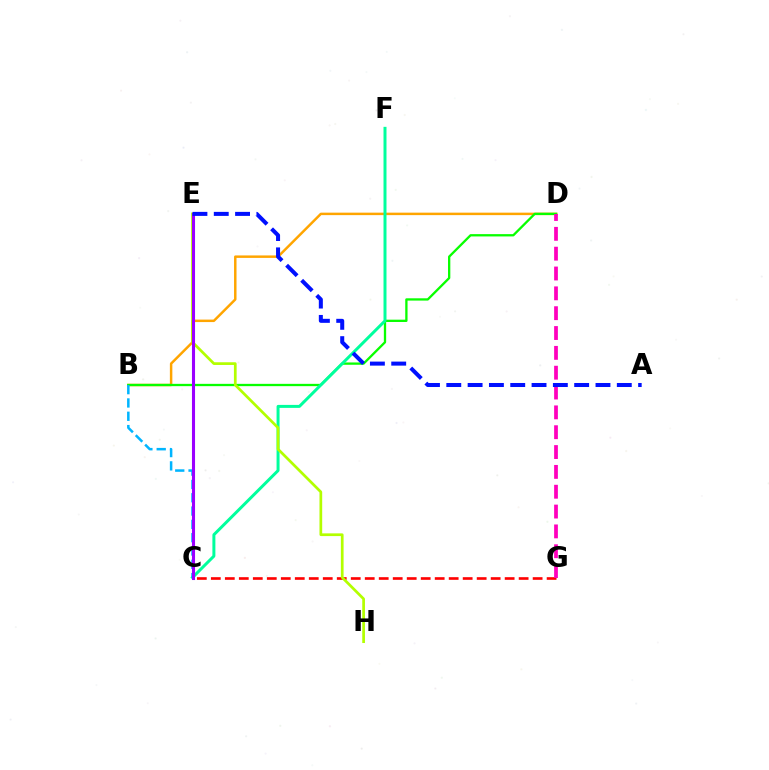{('B', 'D'): [{'color': '#ffa500', 'line_style': 'solid', 'thickness': 1.78}, {'color': '#08ff00', 'line_style': 'solid', 'thickness': 1.66}], ('C', 'G'): [{'color': '#ff0000', 'line_style': 'dashed', 'thickness': 1.9}], ('C', 'F'): [{'color': '#00ff9d', 'line_style': 'solid', 'thickness': 2.15}], ('E', 'H'): [{'color': '#b3ff00', 'line_style': 'solid', 'thickness': 1.96}], ('D', 'G'): [{'color': '#ff00bd', 'line_style': 'dashed', 'thickness': 2.69}], ('B', 'C'): [{'color': '#00b5ff', 'line_style': 'dashed', 'thickness': 1.81}], ('C', 'E'): [{'color': '#9b00ff', 'line_style': 'solid', 'thickness': 2.21}], ('A', 'E'): [{'color': '#0010ff', 'line_style': 'dashed', 'thickness': 2.9}]}